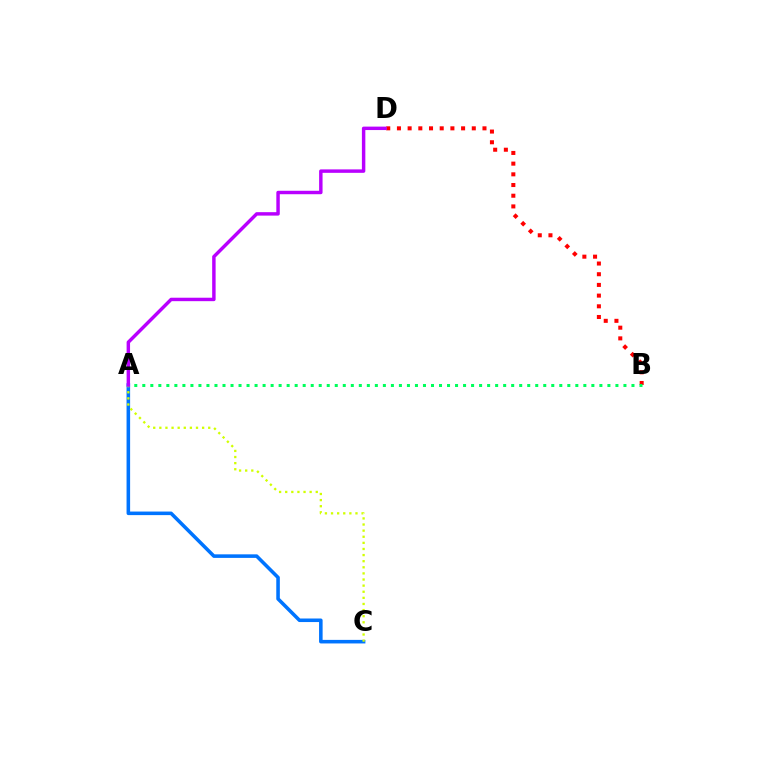{('A', 'C'): [{'color': '#0074ff', 'line_style': 'solid', 'thickness': 2.56}, {'color': '#d1ff00', 'line_style': 'dotted', 'thickness': 1.66}], ('B', 'D'): [{'color': '#ff0000', 'line_style': 'dotted', 'thickness': 2.91}], ('A', 'B'): [{'color': '#00ff5c', 'line_style': 'dotted', 'thickness': 2.18}], ('A', 'D'): [{'color': '#b900ff', 'line_style': 'solid', 'thickness': 2.48}]}